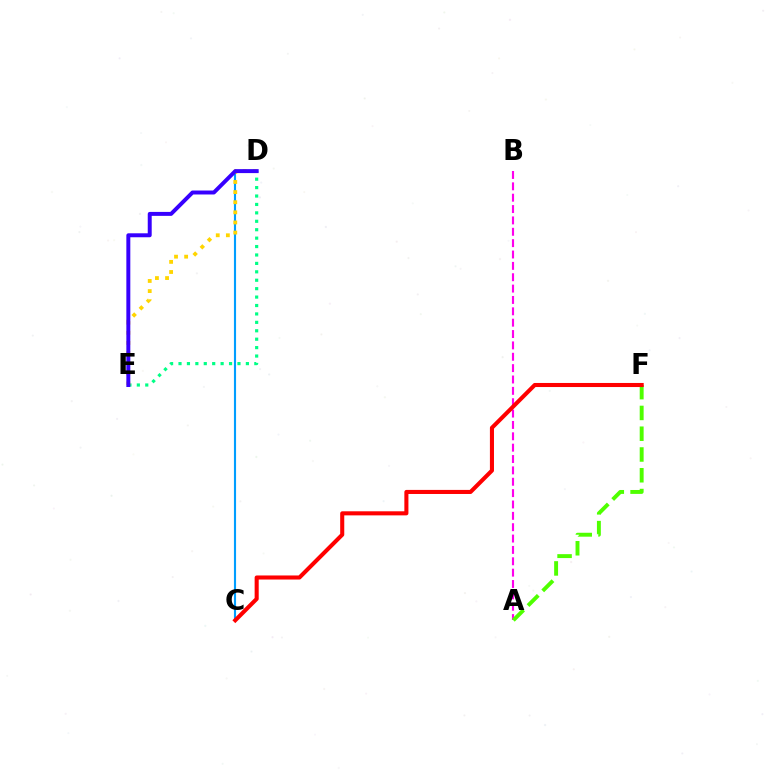{('D', 'E'): [{'color': '#00ff86', 'line_style': 'dotted', 'thickness': 2.29}, {'color': '#ffd500', 'line_style': 'dotted', 'thickness': 2.75}, {'color': '#3700ff', 'line_style': 'solid', 'thickness': 2.85}], ('A', 'B'): [{'color': '#ff00ed', 'line_style': 'dashed', 'thickness': 1.54}], ('A', 'F'): [{'color': '#4fff00', 'line_style': 'dashed', 'thickness': 2.82}], ('C', 'D'): [{'color': '#009eff', 'line_style': 'solid', 'thickness': 1.53}], ('C', 'F'): [{'color': '#ff0000', 'line_style': 'solid', 'thickness': 2.93}]}